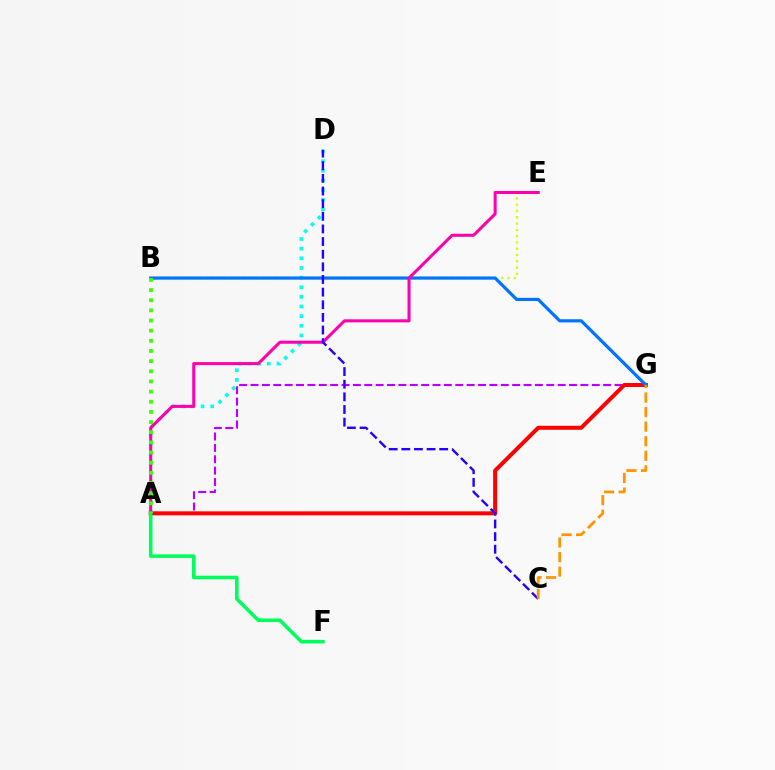{('A', 'G'): [{'color': '#b900ff', 'line_style': 'dashed', 'thickness': 1.55}, {'color': '#ff0000', 'line_style': 'solid', 'thickness': 2.88}], ('A', 'D'): [{'color': '#00fff6', 'line_style': 'dotted', 'thickness': 2.62}], ('B', 'E'): [{'color': '#d1ff00', 'line_style': 'dotted', 'thickness': 1.71}], ('B', 'G'): [{'color': '#0074ff', 'line_style': 'solid', 'thickness': 2.3}], ('A', 'E'): [{'color': '#ff00ac', 'line_style': 'solid', 'thickness': 2.19}], ('A', 'F'): [{'color': '#00ff5c', 'line_style': 'solid', 'thickness': 2.58}], ('A', 'B'): [{'color': '#3dff00', 'line_style': 'dotted', 'thickness': 2.76}], ('C', 'D'): [{'color': '#2500ff', 'line_style': 'dashed', 'thickness': 1.72}], ('C', 'G'): [{'color': '#ff9400', 'line_style': 'dashed', 'thickness': 1.98}]}